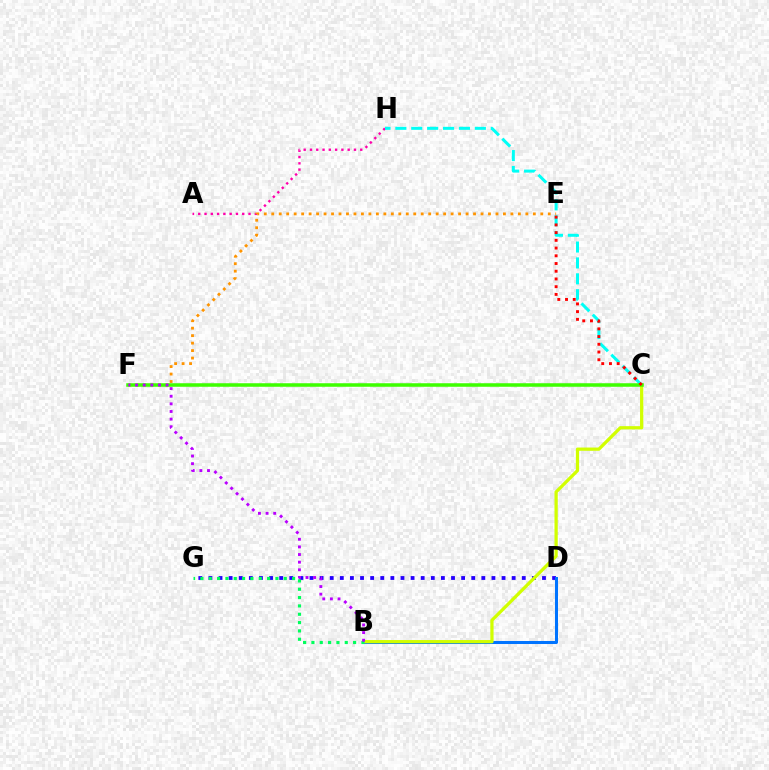{('A', 'H'): [{'color': '#ff00ac', 'line_style': 'dotted', 'thickness': 1.71}], ('D', 'G'): [{'color': '#2500ff', 'line_style': 'dotted', 'thickness': 2.75}], ('C', 'H'): [{'color': '#00fff6', 'line_style': 'dashed', 'thickness': 2.16}], ('B', 'D'): [{'color': '#0074ff', 'line_style': 'solid', 'thickness': 2.18}], ('E', 'F'): [{'color': '#ff9400', 'line_style': 'dotted', 'thickness': 2.03}], ('B', 'C'): [{'color': '#d1ff00', 'line_style': 'solid', 'thickness': 2.34}], ('C', 'F'): [{'color': '#3dff00', 'line_style': 'solid', 'thickness': 2.54}], ('B', 'G'): [{'color': '#00ff5c', 'line_style': 'dotted', 'thickness': 2.26}], ('B', 'F'): [{'color': '#b900ff', 'line_style': 'dotted', 'thickness': 2.07}], ('C', 'E'): [{'color': '#ff0000', 'line_style': 'dotted', 'thickness': 2.1}]}